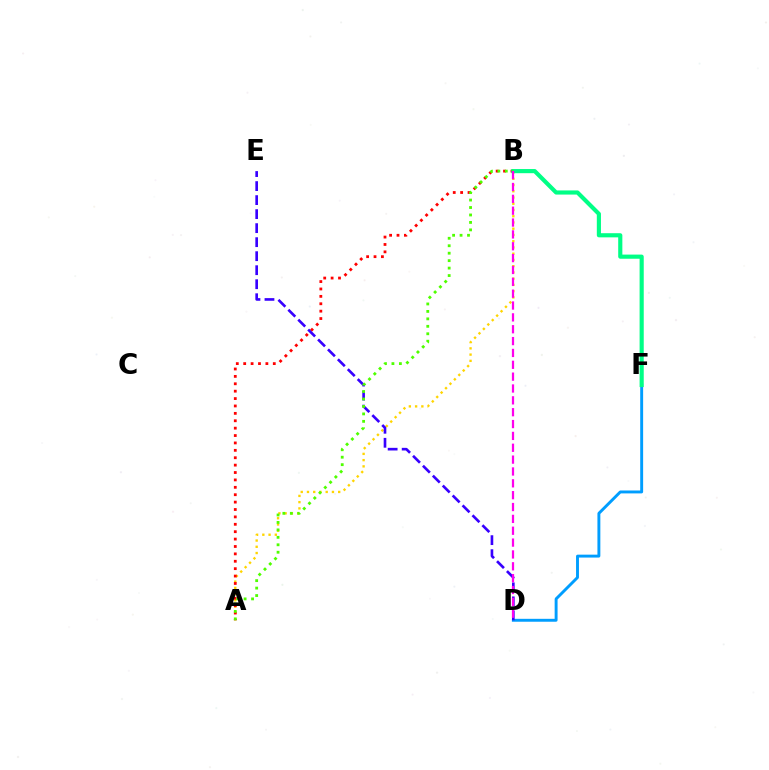{('A', 'B'): [{'color': '#ffd500', 'line_style': 'dotted', 'thickness': 1.7}, {'color': '#ff0000', 'line_style': 'dotted', 'thickness': 2.01}, {'color': '#4fff00', 'line_style': 'dotted', 'thickness': 2.02}], ('D', 'F'): [{'color': '#009eff', 'line_style': 'solid', 'thickness': 2.1}], ('D', 'E'): [{'color': '#3700ff', 'line_style': 'dashed', 'thickness': 1.9}], ('B', 'F'): [{'color': '#00ff86', 'line_style': 'solid', 'thickness': 2.99}], ('B', 'D'): [{'color': '#ff00ed', 'line_style': 'dashed', 'thickness': 1.61}]}